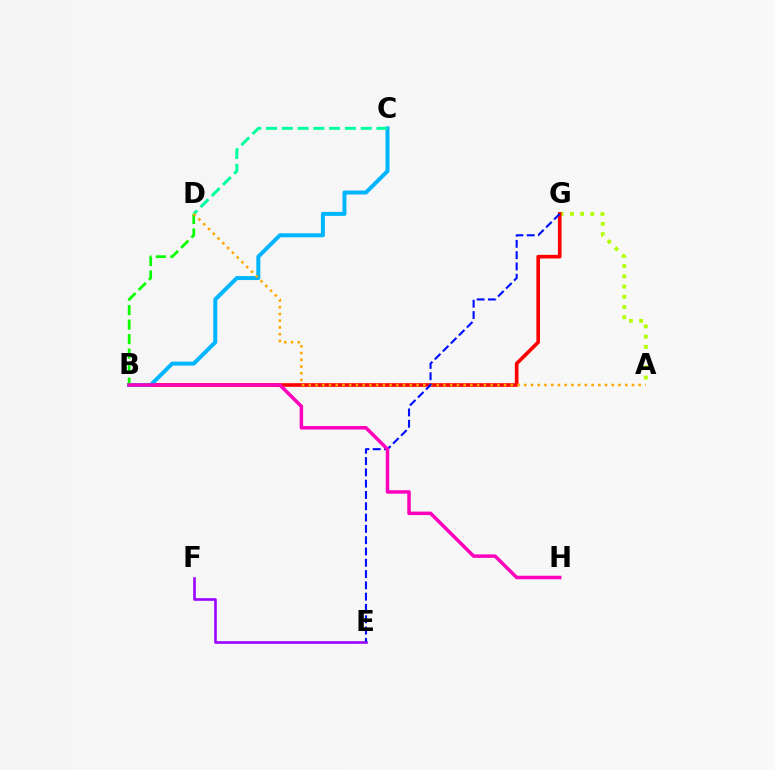{('A', 'G'): [{'color': '#b3ff00', 'line_style': 'dotted', 'thickness': 2.78}], ('B', 'G'): [{'color': '#ff0000', 'line_style': 'solid', 'thickness': 2.62}], ('B', 'C'): [{'color': '#00b5ff', 'line_style': 'solid', 'thickness': 2.86}], ('B', 'D'): [{'color': '#08ff00', 'line_style': 'dashed', 'thickness': 1.97}], ('E', 'F'): [{'color': '#9b00ff', 'line_style': 'solid', 'thickness': 1.87}], ('C', 'D'): [{'color': '#00ff9d', 'line_style': 'dashed', 'thickness': 2.14}], ('A', 'D'): [{'color': '#ffa500', 'line_style': 'dotted', 'thickness': 1.83}], ('E', 'G'): [{'color': '#0010ff', 'line_style': 'dashed', 'thickness': 1.53}], ('B', 'H'): [{'color': '#ff00bd', 'line_style': 'solid', 'thickness': 2.52}]}